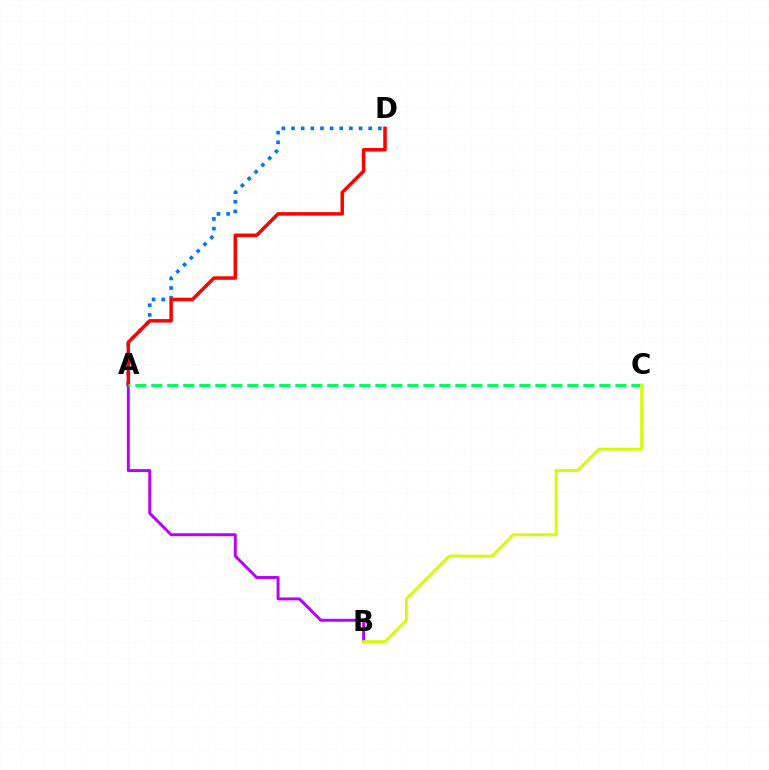{('A', 'B'): [{'color': '#b900ff', 'line_style': 'solid', 'thickness': 2.11}], ('A', 'D'): [{'color': '#0074ff', 'line_style': 'dotted', 'thickness': 2.62}, {'color': '#ff0000', 'line_style': 'solid', 'thickness': 2.51}], ('A', 'C'): [{'color': '#00ff5c', 'line_style': 'dashed', 'thickness': 2.17}], ('B', 'C'): [{'color': '#d1ff00', 'line_style': 'solid', 'thickness': 2.09}]}